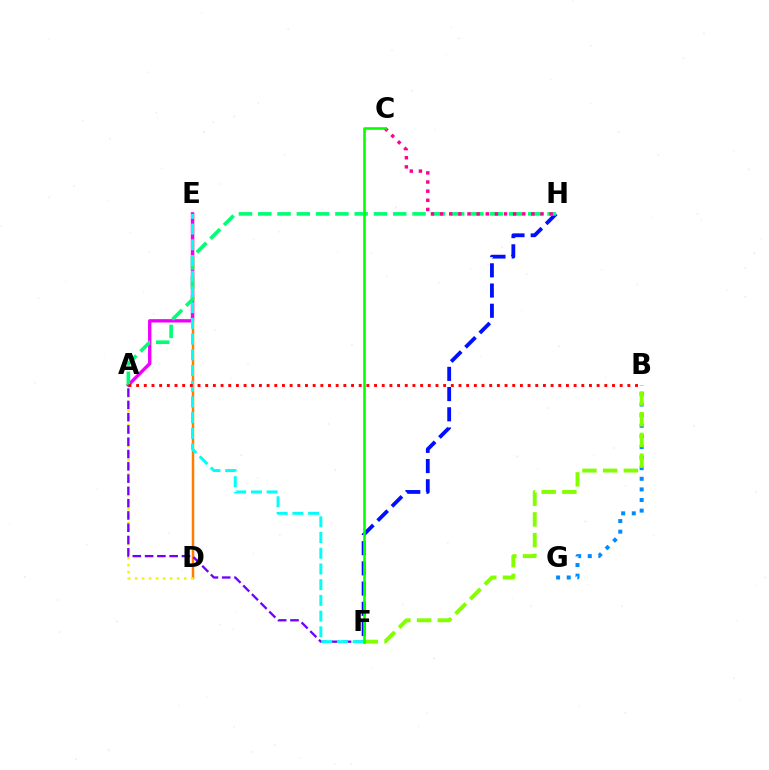{('D', 'E'): [{'color': '#ff7c00', 'line_style': 'solid', 'thickness': 1.78}], ('A', 'D'): [{'color': '#fcf500', 'line_style': 'dotted', 'thickness': 1.9}], ('B', 'G'): [{'color': '#008cff', 'line_style': 'dotted', 'thickness': 2.88}], ('F', 'H'): [{'color': '#0010ff', 'line_style': 'dashed', 'thickness': 2.75}], ('A', 'E'): [{'color': '#ee00ff', 'line_style': 'solid', 'thickness': 2.42}], ('A', 'H'): [{'color': '#00ff74', 'line_style': 'dashed', 'thickness': 2.62}], ('A', 'F'): [{'color': '#7200ff', 'line_style': 'dashed', 'thickness': 1.67}], ('E', 'F'): [{'color': '#00fff6', 'line_style': 'dashed', 'thickness': 2.13}], ('C', 'H'): [{'color': '#ff0094', 'line_style': 'dotted', 'thickness': 2.48}], ('B', 'F'): [{'color': '#84ff00', 'line_style': 'dashed', 'thickness': 2.81}], ('C', 'F'): [{'color': '#08ff00', 'line_style': 'solid', 'thickness': 1.89}], ('A', 'B'): [{'color': '#ff0000', 'line_style': 'dotted', 'thickness': 2.09}]}